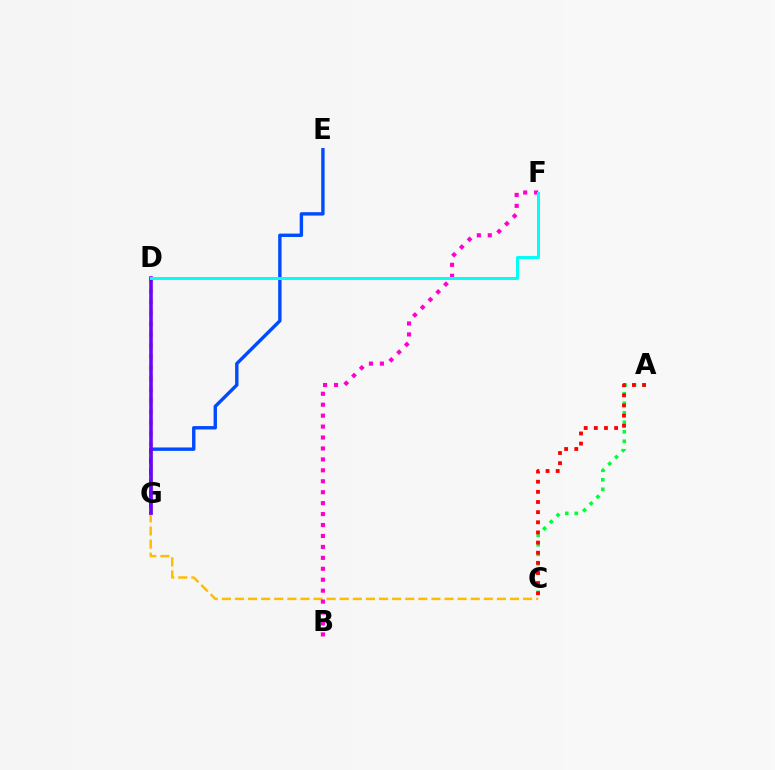{('A', 'C'): [{'color': '#00ff39', 'line_style': 'dotted', 'thickness': 2.58}, {'color': '#ff0000', 'line_style': 'dotted', 'thickness': 2.76}], ('E', 'G'): [{'color': '#004bff', 'line_style': 'solid', 'thickness': 2.44}], ('C', 'G'): [{'color': '#ffbd00', 'line_style': 'dashed', 'thickness': 1.78}], ('D', 'G'): [{'color': '#84ff00', 'line_style': 'dotted', 'thickness': 2.98}, {'color': '#7200ff', 'line_style': 'solid', 'thickness': 2.58}], ('B', 'F'): [{'color': '#ff00cf', 'line_style': 'dotted', 'thickness': 2.97}], ('D', 'F'): [{'color': '#00fff6', 'line_style': 'solid', 'thickness': 2.16}]}